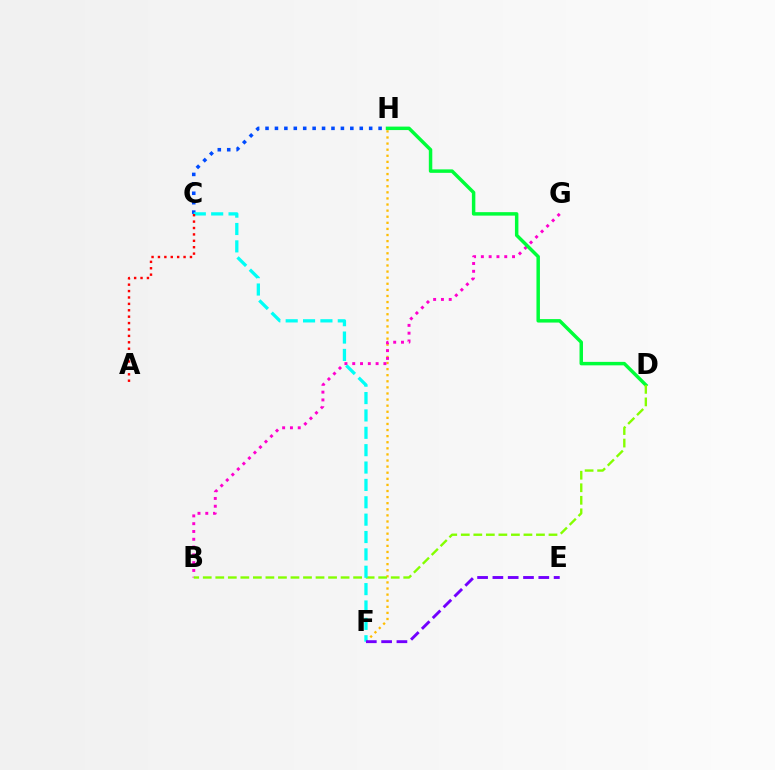{('C', 'H'): [{'color': '#004bff', 'line_style': 'dotted', 'thickness': 2.56}], ('F', 'H'): [{'color': '#ffbd00', 'line_style': 'dotted', 'thickness': 1.66}], ('B', 'G'): [{'color': '#ff00cf', 'line_style': 'dotted', 'thickness': 2.12}], ('D', 'H'): [{'color': '#00ff39', 'line_style': 'solid', 'thickness': 2.5}], ('B', 'D'): [{'color': '#84ff00', 'line_style': 'dashed', 'thickness': 1.7}], ('C', 'F'): [{'color': '#00fff6', 'line_style': 'dashed', 'thickness': 2.36}], ('E', 'F'): [{'color': '#7200ff', 'line_style': 'dashed', 'thickness': 2.08}], ('A', 'C'): [{'color': '#ff0000', 'line_style': 'dotted', 'thickness': 1.74}]}